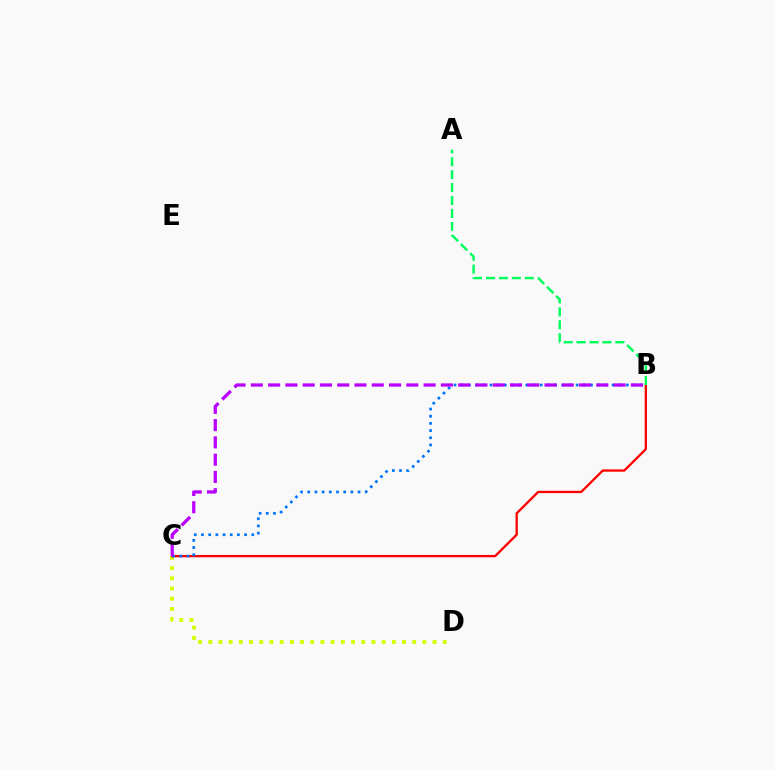{('C', 'D'): [{'color': '#d1ff00', 'line_style': 'dotted', 'thickness': 2.77}], ('B', 'C'): [{'color': '#ff0000', 'line_style': 'solid', 'thickness': 1.66}, {'color': '#0074ff', 'line_style': 'dotted', 'thickness': 1.95}, {'color': '#b900ff', 'line_style': 'dashed', 'thickness': 2.35}], ('A', 'B'): [{'color': '#00ff5c', 'line_style': 'dashed', 'thickness': 1.76}]}